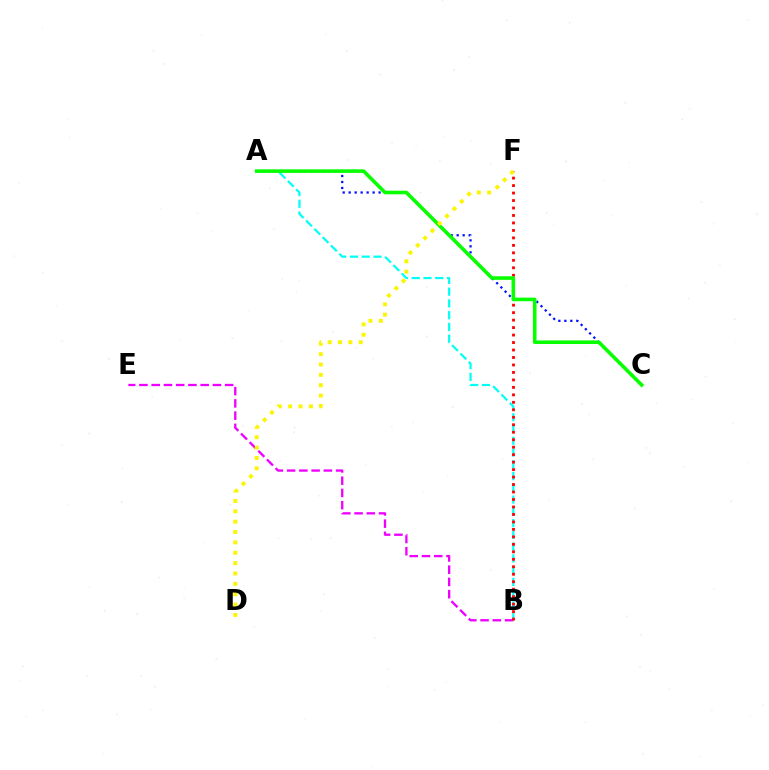{('B', 'E'): [{'color': '#ee00ff', 'line_style': 'dashed', 'thickness': 1.66}], ('A', 'B'): [{'color': '#00fff6', 'line_style': 'dashed', 'thickness': 1.6}], ('B', 'F'): [{'color': '#ff0000', 'line_style': 'dotted', 'thickness': 2.03}], ('A', 'C'): [{'color': '#0010ff', 'line_style': 'dotted', 'thickness': 1.63}, {'color': '#08ff00', 'line_style': 'solid', 'thickness': 2.59}], ('D', 'F'): [{'color': '#fcf500', 'line_style': 'dotted', 'thickness': 2.82}]}